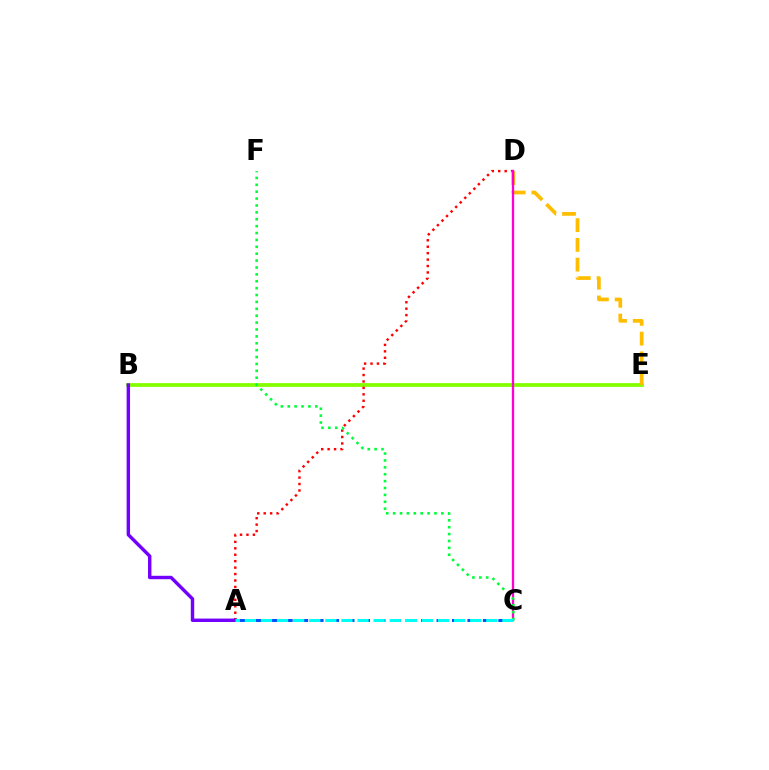{('B', 'E'): [{'color': '#84ff00', 'line_style': 'solid', 'thickness': 2.7}], ('A', 'D'): [{'color': '#ff0000', 'line_style': 'dotted', 'thickness': 1.75}], ('D', 'E'): [{'color': '#ffbd00', 'line_style': 'dashed', 'thickness': 2.68}], ('C', 'D'): [{'color': '#ff00cf', 'line_style': 'solid', 'thickness': 1.65}], ('A', 'C'): [{'color': '#004bff', 'line_style': 'dashed', 'thickness': 2.1}, {'color': '#00fff6', 'line_style': 'dashed', 'thickness': 2.19}], ('C', 'F'): [{'color': '#00ff39', 'line_style': 'dotted', 'thickness': 1.87}], ('A', 'B'): [{'color': '#7200ff', 'line_style': 'solid', 'thickness': 2.46}]}